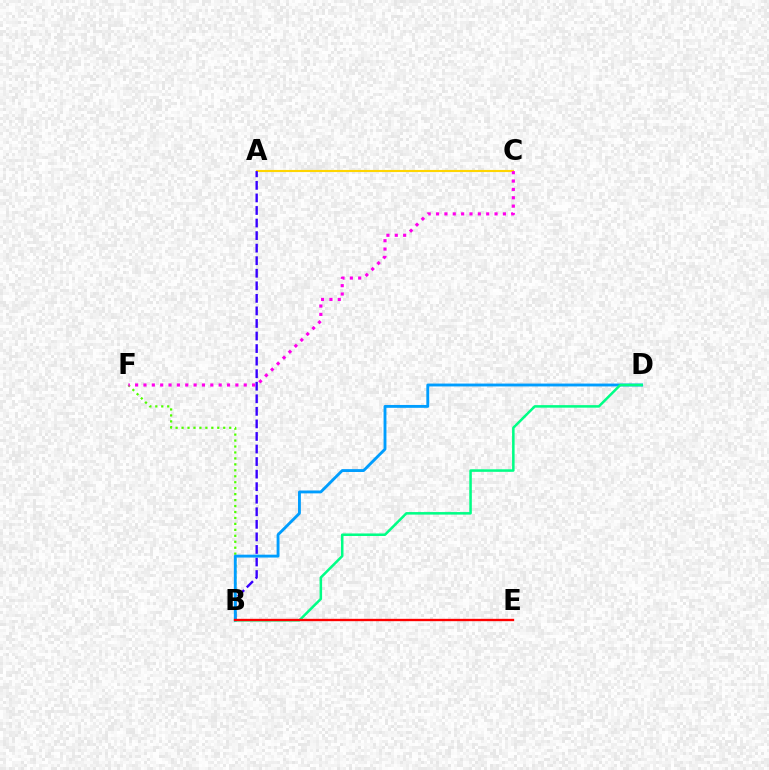{('A', 'C'): [{'color': '#ffd500', 'line_style': 'solid', 'thickness': 1.52}], ('A', 'B'): [{'color': '#3700ff', 'line_style': 'dashed', 'thickness': 1.71}], ('B', 'F'): [{'color': '#4fff00', 'line_style': 'dotted', 'thickness': 1.62}], ('C', 'F'): [{'color': '#ff00ed', 'line_style': 'dotted', 'thickness': 2.27}], ('B', 'D'): [{'color': '#009eff', 'line_style': 'solid', 'thickness': 2.06}, {'color': '#00ff86', 'line_style': 'solid', 'thickness': 1.82}], ('B', 'E'): [{'color': '#ff0000', 'line_style': 'solid', 'thickness': 1.69}]}